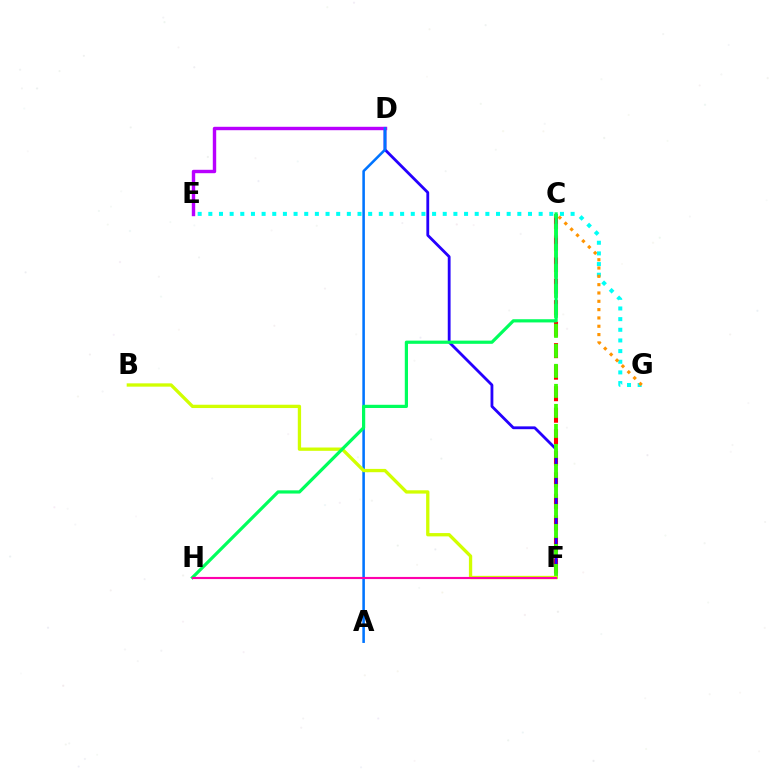{('E', 'G'): [{'color': '#00fff6', 'line_style': 'dotted', 'thickness': 2.89}], ('C', 'F'): [{'color': '#ff0000', 'line_style': 'dashed', 'thickness': 2.92}, {'color': '#3dff00', 'line_style': 'dashed', 'thickness': 2.72}], ('D', 'F'): [{'color': '#2500ff', 'line_style': 'solid', 'thickness': 2.03}], ('D', 'E'): [{'color': '#b900ff', 'line_style': 'solid', 'thickness': 2.45}], ('A', 'D'): [{'color': '#0074ff', 'line_style': 'solid', 'thickness': 1.84}], ('C', 'G'): [{'color': '#ff9400', 'line_style': 'dotted', 'thickness': 2.26}], ('B', 'F'): [{'color': '#d1ff00', 'line_style': 'solid', 'thickness': 2.38}], ('C', 'H'): [{'color': '#00ff5c', 'line_style': 'solid', 'thickness': 2.31}], ('F', 'H'): [{'color': '#ff00ac', 'line_style': 'solid', 'thickness': 1.54}]}